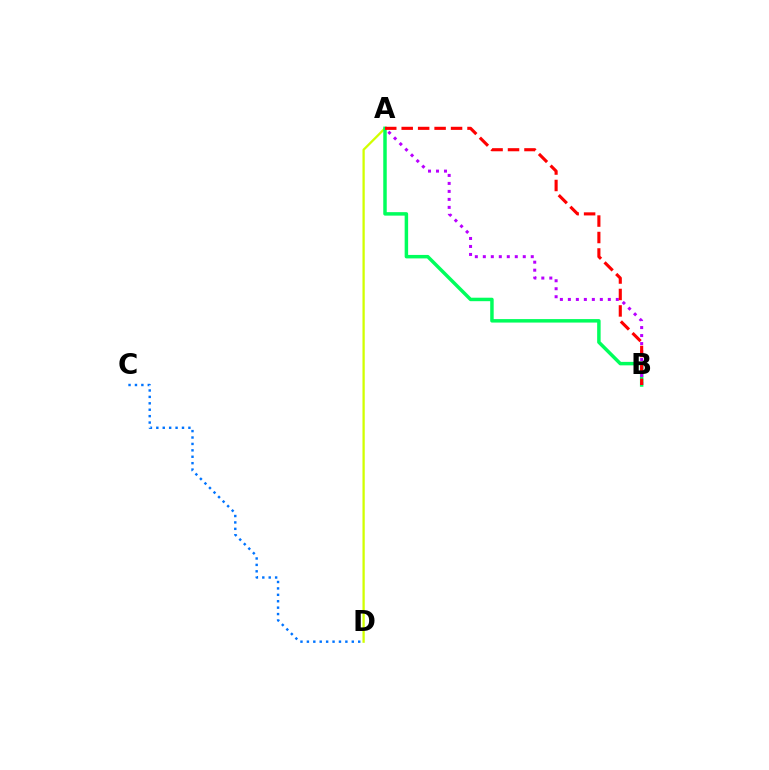{('A', 'D'): [{'color': '#d1ff00', 'line_style': 'solid', 'thickness': 1.64}], ('A', 'B'): [{'color': '#00ff5c', 'line_style': 'solid', 'thickness': 2.5}, {'color': '#b900ff', 'line_style': 'dotted', 'thickness': 2.17}, {'color': '#ff0000', 'line_style': 'dashed', 'thickness': 2.24}], ('C', 'D'): [{'color': '#0074ff', 'line_style': 'dotted', 'thickness': 1.74}]}